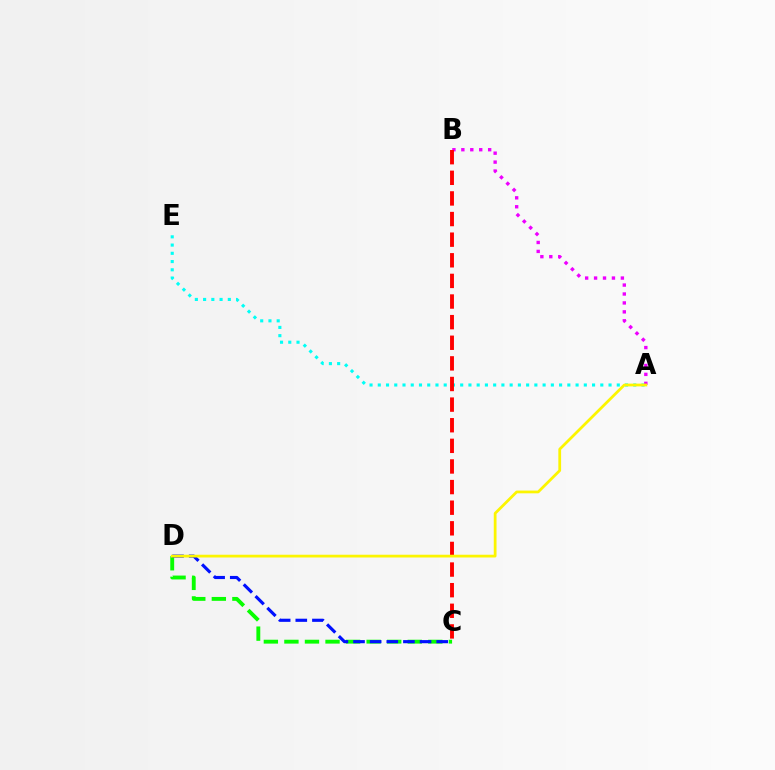{('A', 'E'): [{'color': '#00fff6', 'line_style': 'dotted', 'thickness': 2.24}], ('A', 'B'): [{'color': '#ee00ff', 'line_style': 'dotted', 'thickness': 2.43}], ('C', 'D'): [{'color': '#08ff00', 'line_style': 'dashed', 'thickness': 2.79}, {'color': '#0010ff', 'line_style': 'dashed', 'thickness': 2.26}], ('B', 'C'): [{'color': '#ff0000', 'line_style': 'dashed', 'thickness': 2.8}], ('A', 'D'): [{'color': '#fcf500', 'line_style': 'solid', 'thickness': 1.99}]}